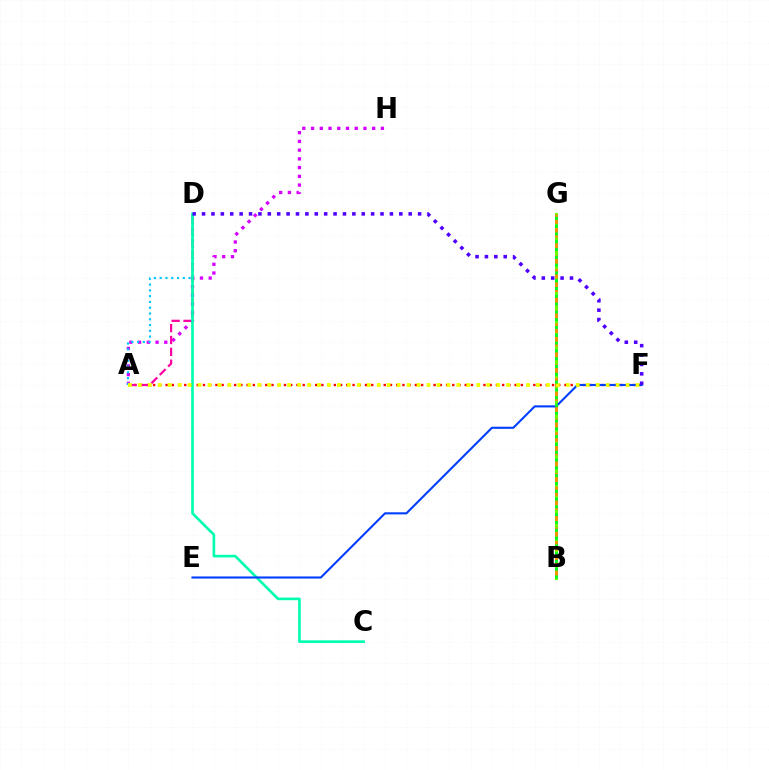{('A', 'F'): [{'color': '#ff0000', 'line_style': 'dotted', 'thickness': 1.69}, {'color': '#eeff00', 'line_style': 'dotted', 'thickness': 2.7}], ('A', 'H'): [{'color': '#d600ff', 'line_style': 'dotted', 'thickness': 2.37}], ('A', 'D'): [{'color': '#00c7ff', 'line_style': 'dotted', 'thickness': 1.57}, {'color': '#ff00a0', 'line_style': 'dashed', 'thickness': 1.61}], ('B', 'G'): [{'color': '#66ff00', 'line_style': 'solid', 'thickness': 2.21}, {'color': '#ff8800', 'line_style': 'dashed', 'thickness': 1.85}, {'color': '#00ff27', 'line_style': 'dotted', 'thickness': 2.12}], ('C', 'D'): [{'color': '#00ffaf', 'line_style': 'solid', 'thickness': 1.91}], ('E', 'F'): [{'color': '#003fff', 'line_style': 'solid', 'thickness': 1.51}], ('D', 'F'): [{'color': '#4f00ff', 'line_style': 'dotted', 'thickness': 2.55}]}